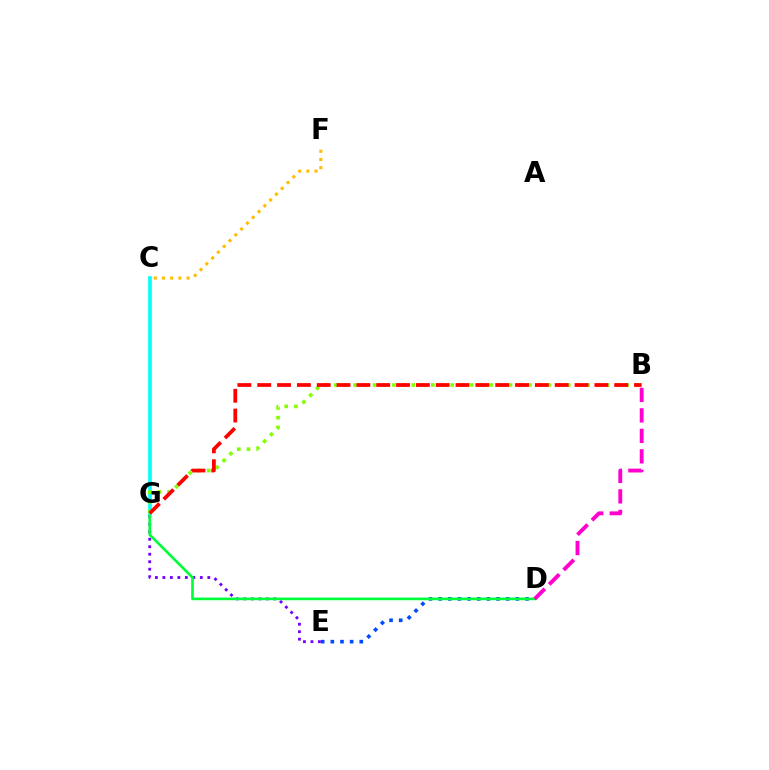{('C', 'F'): [{'color': '#ffbd00', 'line_style': 'dotted', 'thickness': 2.23}], ('D', 'E'): [{'color': '#004bff', 'line_style': 'dotted', 'thickness': 2.62}], ('E', 'G'): [{'color': '#7200ff', 'line_style': 'dotted', 'thickness': 2.03}], ('D', 'G'): [{'color': '#00ff39', 'line_style': 'solid', 'thickness': 1.91}], ('C', 'G'): [{'color': '#00fff6', 'line_style': 'solid', 'thickness': 2.62}], ('B', 'G'): [{'color': '#84ff00', 'line_style': 'dotted', 'thickness': 2.64}, {'color': '#ff0000', 'line_style': 'dashed', 'thickness': 2.69}], ('B', 'D'): [{'color': '#ff00cf', 'line_style': 'dashed', 'thickness': 2.78}]}